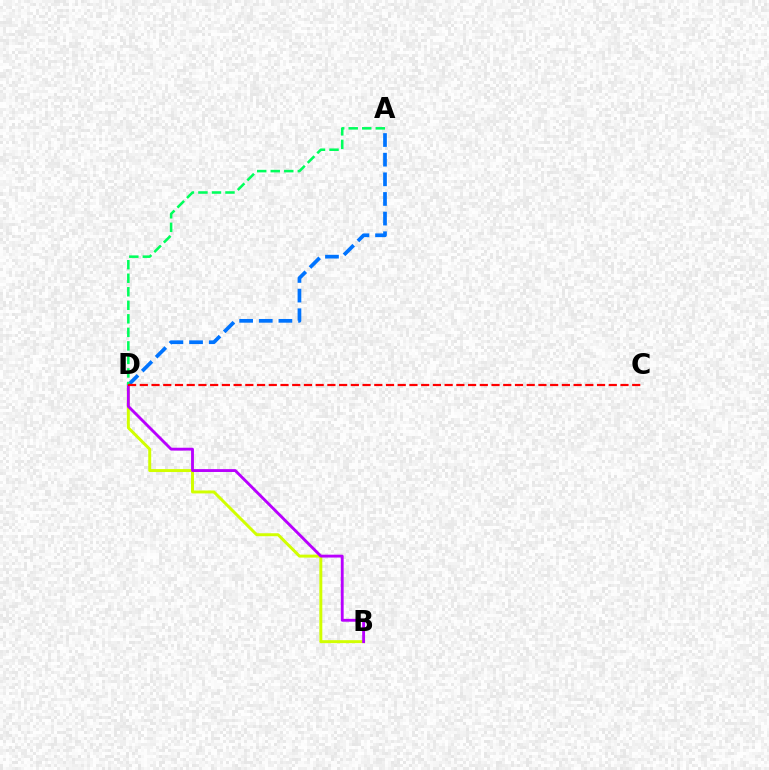{('B', 'D'): [{'color': '#d1ff00', 'line_style': 'solid', 'thickness': 2.12}, {'color': '#b900ff', 'line_style': 'solid', 'thickness': 2.06}], ('A', 'D'): [{'color': '#0074ff', 'line_style': 'dashed', 'thickness': 2.67}, {'color': '#00ff5c', 'line_style': 'dashed', 'thickness': 1.84}], ('C', 'D'): [{'color': '#ff0000', 'line_style': 'dashed', 'thickness': 1.59}]}